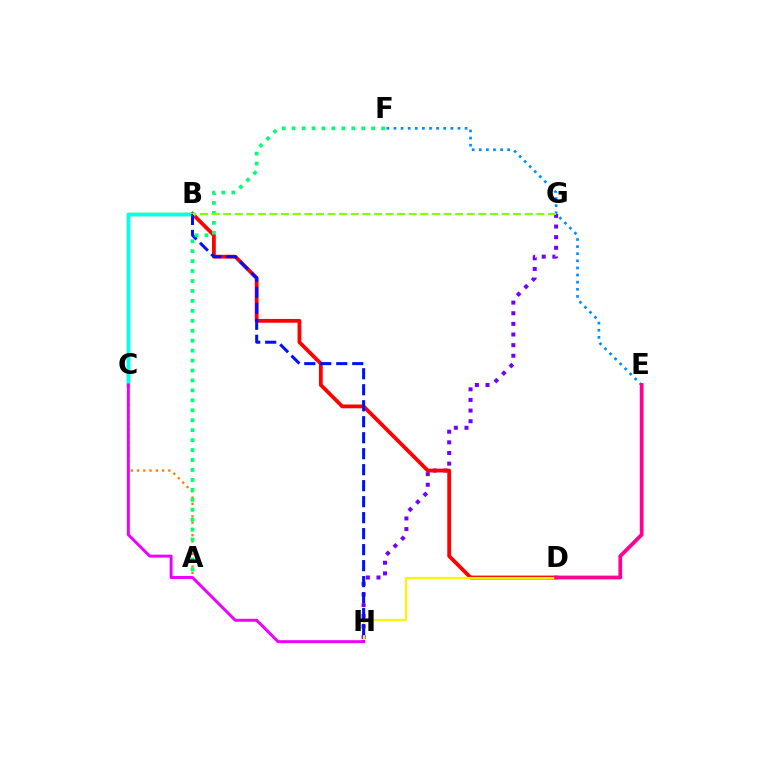{('G', 'H'): [{'color': '#7200ff', 'line_style': 'dotted', 'thickness': 2.89}], ('B', 'D'): [{'color': '#ff0000', 'line_style': 'solid', 'thickness': 2.73}], ('D', 'H'): [{'color': '#fcf500', 'line_style': 'solid', 'thickness': 1.57}], ('B', 'C'): [{'color': '#08ff00', 'line_style': 'solid', 'thickness': 2.47}, {'color': '#00fff6', 'line_style': 'solid', 'thickness': 2.48}], ('B', 'H'): [{'color': '#0010ff', 'line_style': 'dashed', 'thickness': 2.17}], ('A', 'C'): [{'color': '#ff7c00', 'line_style': 'dotted', 'thickness': 1.7}], ('E', 'F'): [{'color': '#008cff', 'line_style': 'dotted', 'thickness': 1.93}], ('A', 'F'): [{'color': '#00ff74', 'line_style': 'dotted', 'thickness': 2.7}], ('B', 'G'): [{'color': '#84ff00', 'line_style': 'dashed', 'thickness': 1.58}], ('C', 'H'): [{'color': '#ee00ff', 'line_style': 'solid', 'thickness': 2.13}], ('D', 'E'): [{'color': '#ff0094', 'line_style': 'solid', 'thickness': 2.72}]}